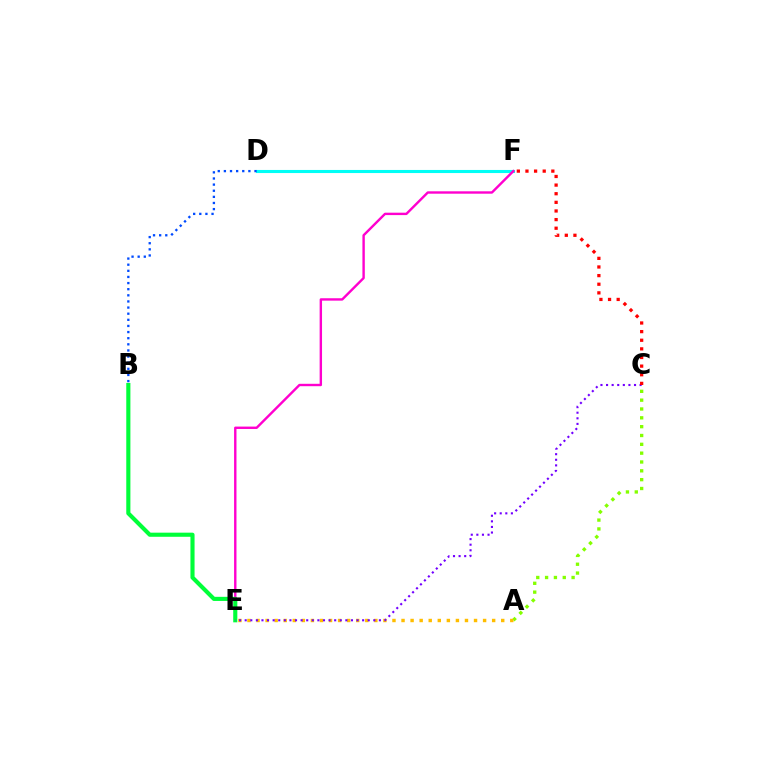{('D', 'F'): [{'color': '#00fff6', 'line_style': 'solid', 'thickness': 2.23}], ('B', 'D'): [{'color': '#004bff', 'line_style': 'dotted', 'thickness': 1.66}], ('A', 'C'): [{'color': '#84ff00', 'line_style': 'dotted', 'thickness': 2.4}], ('E', 'F'): [{'color': '#ff00cf', 'line_style': 'solid', 'thickness': 1.73}], ('B', 'E'): [{'color': '#00ff39', 'line_style': 'solid', 'thickness': 2.97}], ('A', 'E'): [{'color': '#ffbd00', 'line_style': 'dotted', 'thickness': 2.46}], ('C', 'E'): [{'color': '#7200ff', 'line_style': 'dotted', 'thickness': 1.52}], ('C', 'F'): [{'color': '#ff0000', 'line_style': 'dotted', 'thickness': 2.34}]}